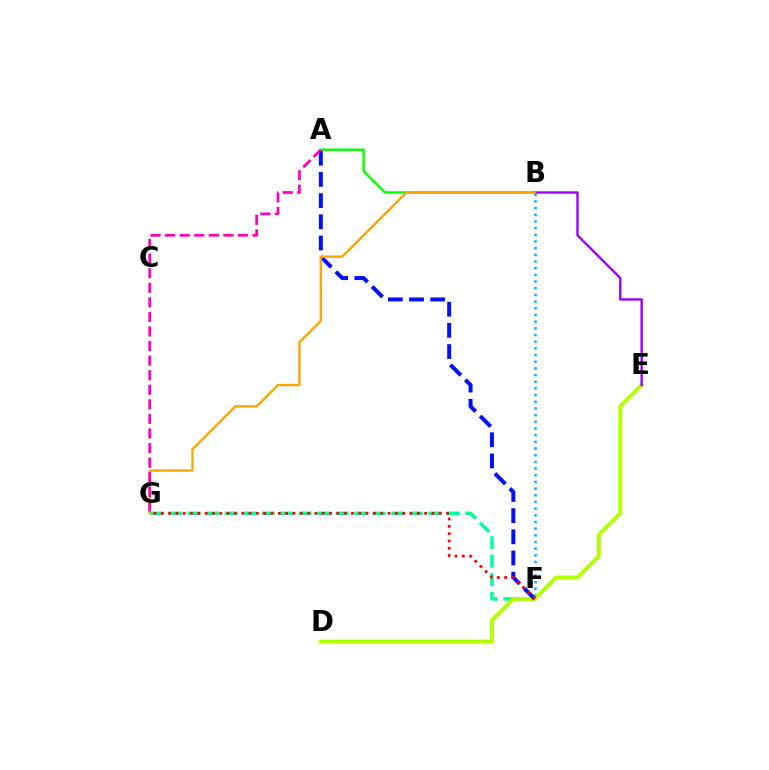{('A', 'B'): [{'color': '#08ff00', 'line_style': 'solid', 'thickness': 1.76}], ('B', 'F'): [{'color': '#00b5ff', 'line_style': 'dotted', 'thickness': 1.81}], ('F', 'G'): [{'color': '#00ff9d', 'line_style': 'dashed', 'thickness': 2.51}, {'color': '#ff0000', 'line_style': 'dotted', 'thickness': 1.99}], ('D', 'E'): [{'color': '#b3ff00', 'line_style': 'solid', 'thickness': 2.84}], ('A', 'F'): [{'color': '#0010ff', 'line_style': 'dashed', 'thickness': 2.88}], ('B', 'E'): [{'color': '#9b00ff', 'line_style': 'solid', 'thickness': 1.72}], ('B', 'G'): [{'color': '#ffa500', 'line_style': 'solid', 'thickness': 1.7}], ('A', 'G'): [{'color': '#ff00bd', 'line_style': 'dashed', 'thickness': 1.98}]}